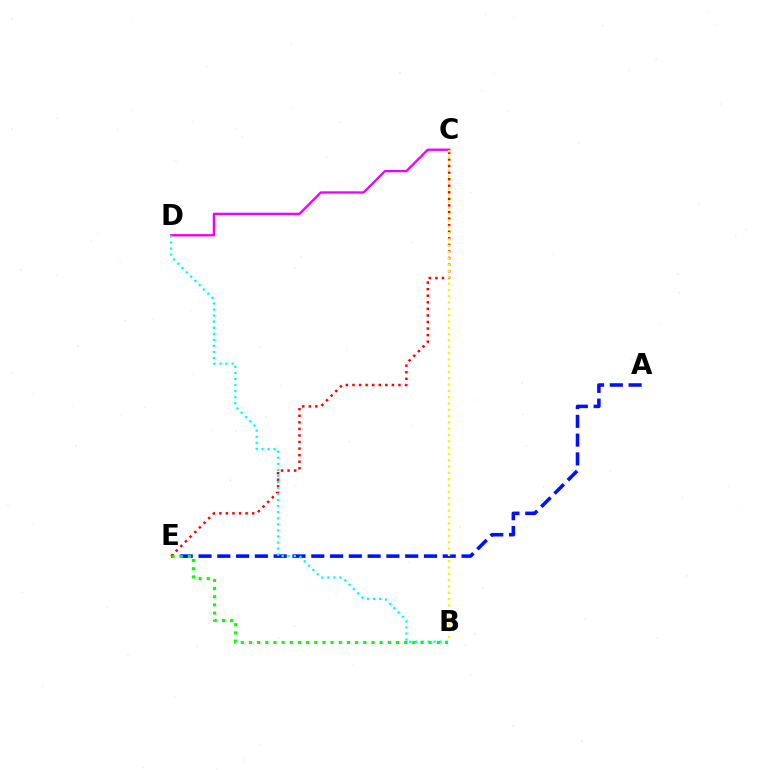{('A', 'E'): [{'color': '#0010ff', 'line_style': 'dashed', 'thickness': 2.55}], ('C', 'D'): [{'color': '#ee00ff', 'line_style': 'solid', 'thickness': 1.69}], ('C', 'E'): [{'color': '#ff0000', 'line_style': 'dotted', 'thickness': 1.78}], ('B', 'D'): [{'color': '#00fff6', 'line_style': 'dotted', 'thickness': 1.65}], ('B', 'E'): [{'color': '#08ff00', 'line_style': 'dotted', 'thickness': 2.22}], ('B', 'C'): [{'color': '#fcf500', 'line_style': 'dotted', 'thickness': 1.71}]}